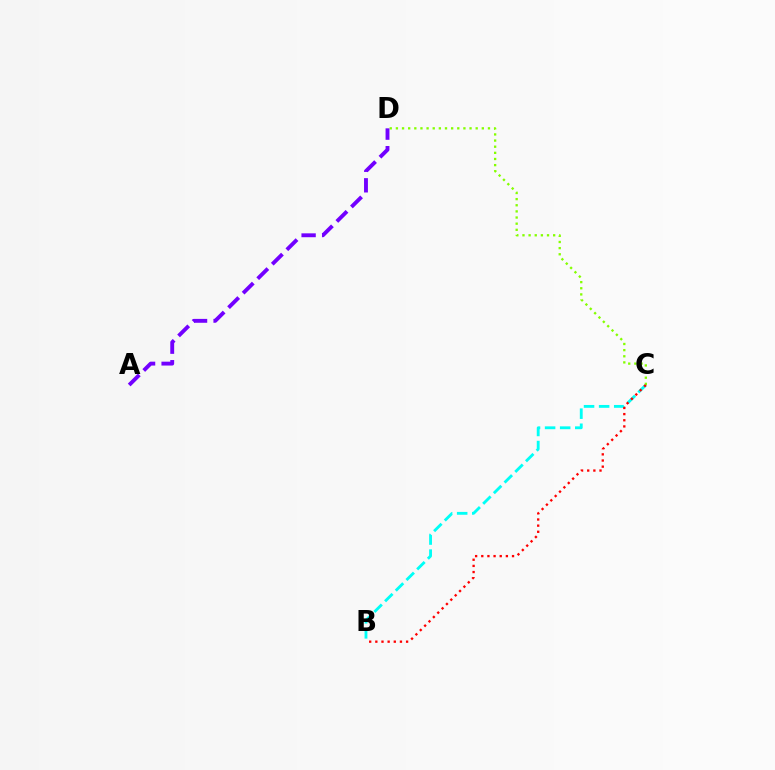{('B', 'C'): [{'color': '#00fff6', 'line_style': 'dashed', 'thickness': 2.05}, {'color': '#ff0000', 'line_style': 'dotted', 'thickness': 1.67}], ('C', 'D'): [{'color': '#84ff00', 'line_style': 'dotted', 'thickness': 1.67}], ('A', 'D'): [{'color': '#7200ff', 'line_style': 'dashed', 'thickness': 2.79}]}